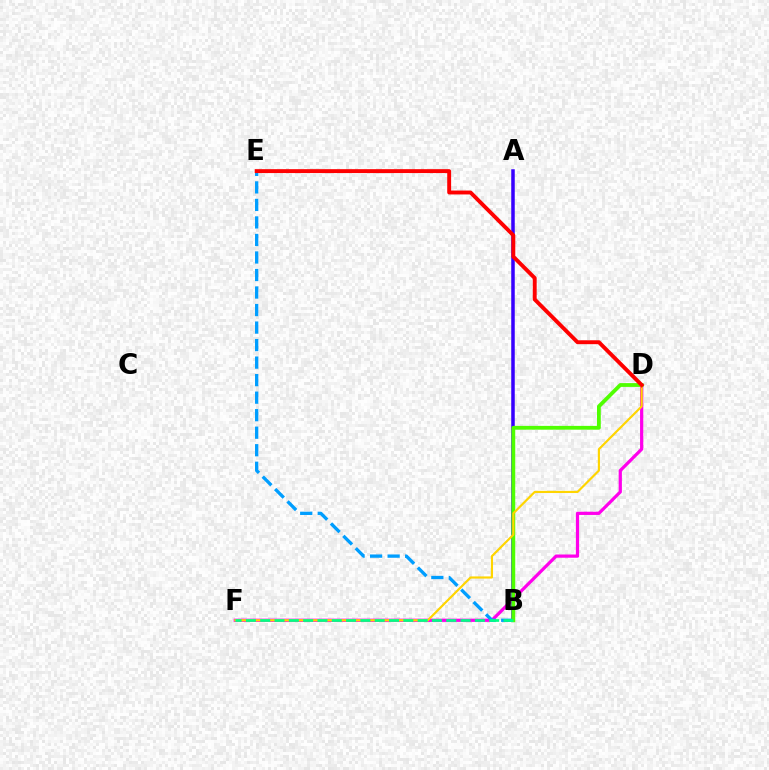{('D', 'F'): [{'color': '#ff00ed', 'line_style': 'solid', 'thickness': 2.32}, {'color': '#ffd500', 'line_style': 'solid', 'thickness': 1.55}], ('A', 'B'): [{'color': '#3700ff', 'line_style': 'solid', 'thickness': 2.53}], ('B', 'E'): [{'color': '#009eff', 'line_style': 'dashed', 'thickness': 2.38}], ('B', 'D'): [{'color': '#4fff00', 'line_style': 'solid', 'thickness': 2.73}], ('D', 'E'): [{'color': '#ff0000', 'line_style': 'solid', 'thickness': 2.81}], ('B', 'F'): [{'color': '#00ff86', 'line_style': 'dashed', 'thickness': 1.94}]}